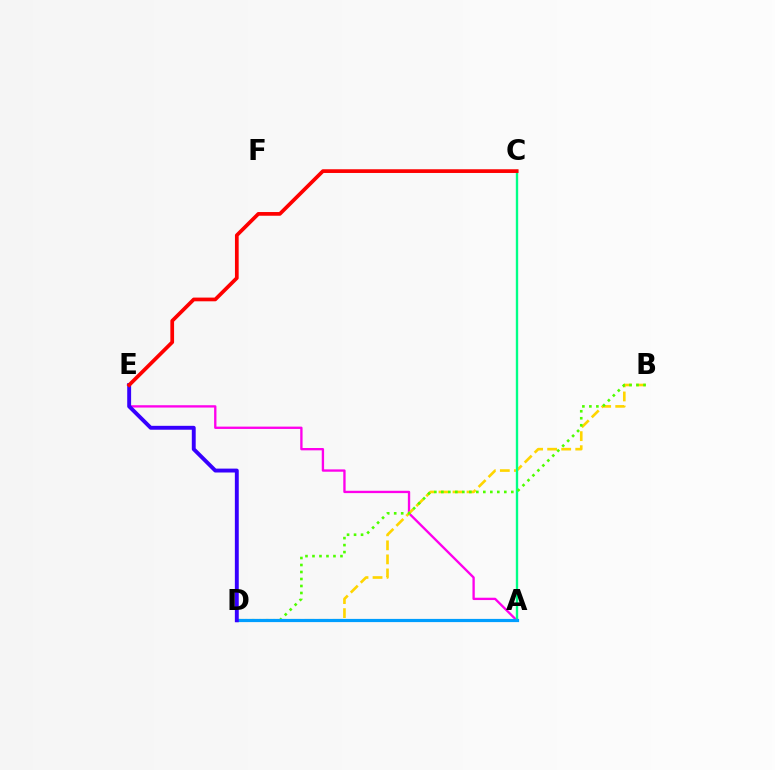{('A', 'E'): [{'color': '#ff00ed', 'line_style': 'solid', 'thickness': 1.68}], ('B', 'D'): [{'color': '#ffd500', 'line_style': 'dashed', 'thickness': 1.91}, {'color': '#4fff00', 'line_style': 'dotted', 'thickness': 1.9}], ('A', 'C'): [{'color': '#00ff86', 'line_style': 'solid', 'thickness': 1.7}], ('A', 'D'): [{'color': '#009eff', 'line_style': 'solid', 'thickness': 2.3}], ('D', 'E'): [{'color': '#3700ff', 'line_style': 'solid', 'thickness': 2.81}], ('C', 'E'): [{'color': '#ff0000', 'line_style': 'solid', 'thickness': 2.67}]}